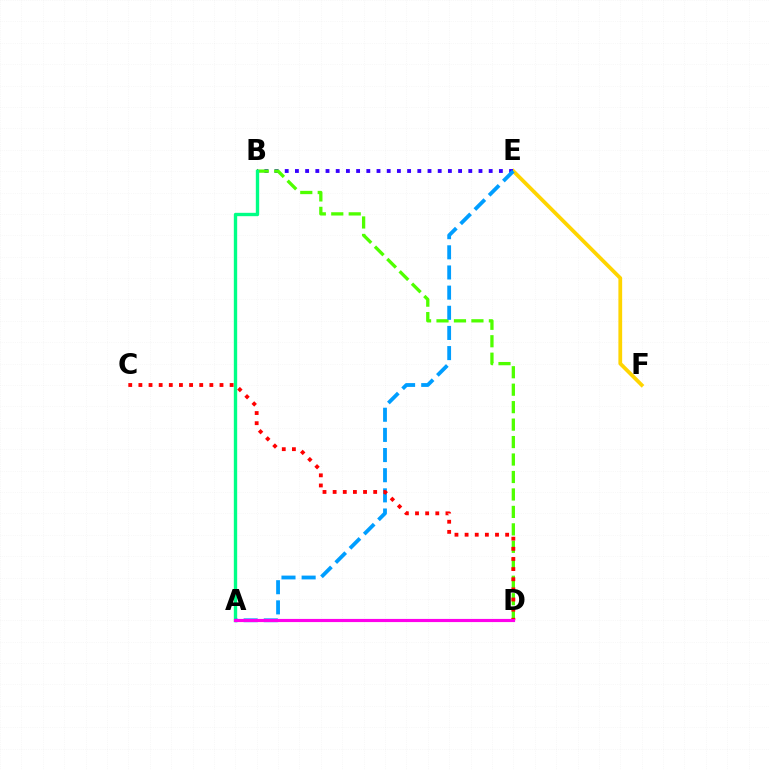{('E', 'F'): [{'color': '#ffd500', 'line_style': 'solid', 'thickness': 2.7}], ('B', 'E'): [{'color': '#3700ff', 'line_style': 'dotted', 'thickness': 2.77}], ('B', 'D'): [{'color': '#4fff00', 'line_style': 'dashed', 'thickness': 2.37}], ('A', 'B'): [{'color': '#00ff86', 'line_style': 'solid', 'thickness': 2.42}], ('A', 'E'): [{'color': '#009eff', 'line_style': 'dashed', 'thickness': 2.74}], ('C', 'D'): [{'color': '#ff0000', 'line_style': 'dotted', 'thickness': 2.75}], ('A', 'D'): [{'color': '#ff00ed', 'line_style': 'solid', 'thickness': 2.27}]}